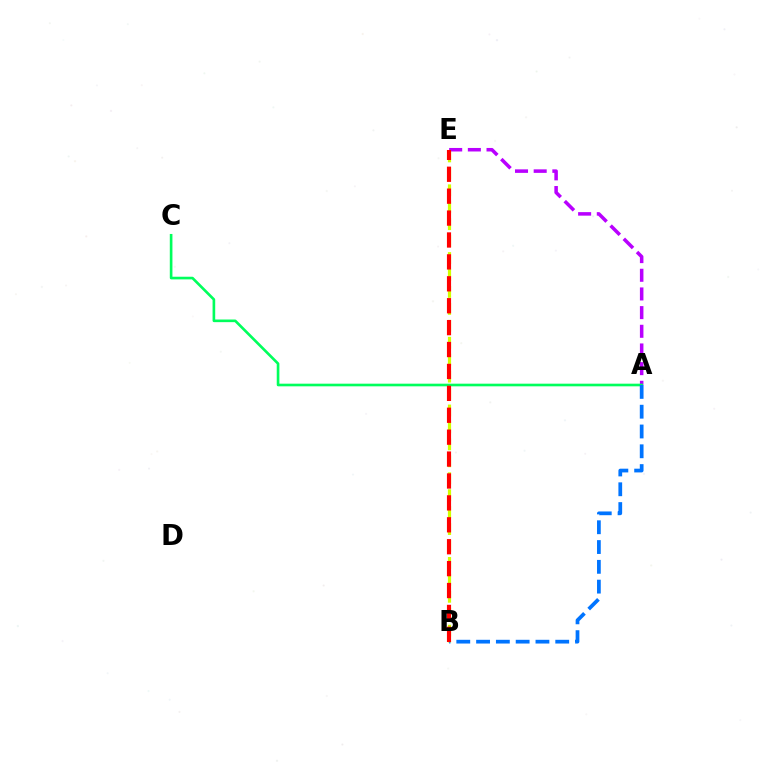{('B', 'E'): [{'color': '#d1ff00', 'line_style': 'dashed', 'thickness': 2.3}, {'color': '#ff0000', 'line_style': 'dashed', 'thickness': 2.98}], ('A', 'E'): [{'color': '#b900ff', 'line_style': 'dashed', 'thickness': 2.54}], ('A', 'C'): [{'color': '#00ff5c', 'line_style': 'solid', 'thickness': 1.9}], ('A', 'B'): [{'color': '#0074ff', 'line_style': 'dashed', 'thickness': 2.69}]}